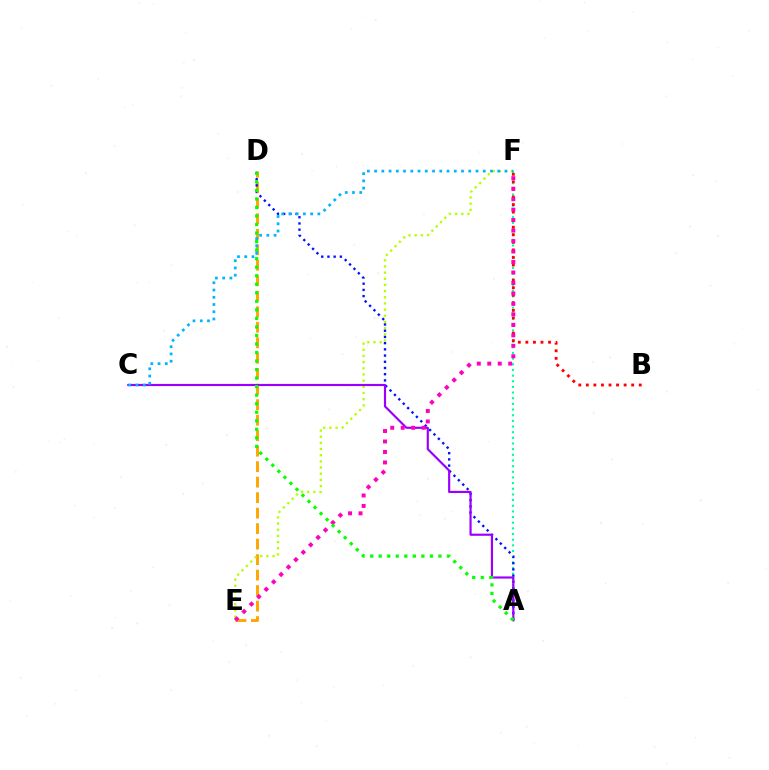{('D', 'E'): [{'color': '#ffa500', 'line_style': 'dashed', 'thickness': 2.1}], ('A', 'F'): [{'color': '#00ff9d', 'line_style': 'dotted', 'thickness': 1.54}], ('E', 'F'): [{'color': '#b3ff00', 'line_style': 'dotted', 'thickness': 1.67}, {'color': '#ff00bd', 'line_style': 'dotted', 'thickness': 2.85}], ('B', 'F'): [{'color': '#ff0000', 'line_style': 'dotted', 'thickness': 2.05}], ('A', 'D'): [{'color': '#0010ff', 'line_style': 'dotted', 'thickness': 1.69}, {'color': '#08ff00', 'line_style': 'dotted', 'thickness': 2.32}], ('A', 'C'): [{'color': '#9b00ff', 'line_style': 'solid', 'thickness': 1.56}], ('C', 'F'): [{'color': '#00b5ff', 'line_style': 'dotted', 'thickness': 1.97}]}